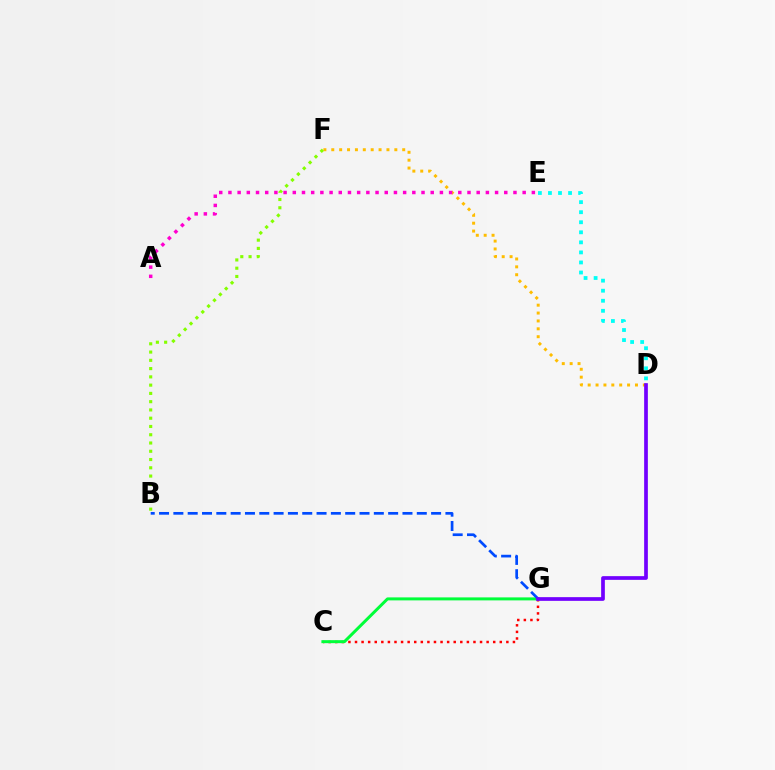{('C', 'G'): [{'color': '#ff0000', 'line_style': 'dotted', 'thickness': 1.79}, {'color': '#00ff39', 'line_style': 'solid', 'thickness': 2.16}], ('D', 'F'): [{'color': '#ffbd00', 'line_style': 'dotted', 'thickness': 2.14}], ('D', 'E'): [{'color': '#00fff6', 'line_style': 'dotted', 'thickness': 2.73}], ('B', 'F'): [{'color': '#84ff00', 'line_style': 'dotted', 'thickness': 2.25}], ('B', 'G'): [{'color': '#004bff', 'line_style': 'dashed', 'thickness': 1.95}], ('A', 'E'): [{'color': '#ff00cf', 'line_style': 'dotted', 'thickness': 2.5}], ('D', 'G'): [{'color': '#7200ff', 'line_style': 'solid', 'thickness': 2.67}]}